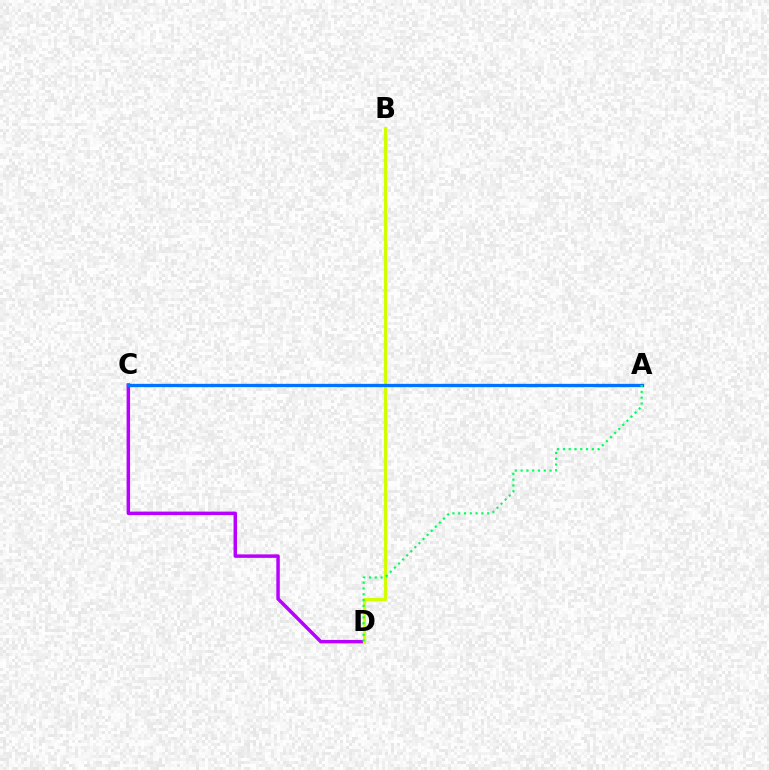{('C', 'D'): [{'color': '#b900ff', 'line_style': 'solid', 'thickness': 2.5}], ('B', 'D'): [{'color': '#d1ff00', 'line_style': 'solid', 'thickness': 2.25}], ('A', 'C'): [{'color': '#ff0000', 'line_style': 'dotted', 'thickness': 2.17}, {'color': '#0074ff', 'line_style': 'solid', 'thickness': 2.39}], ('A', 'D'): [{'color': '#00ff5c', 'line_style': 'dotted', 'thickness': 1.57}]}